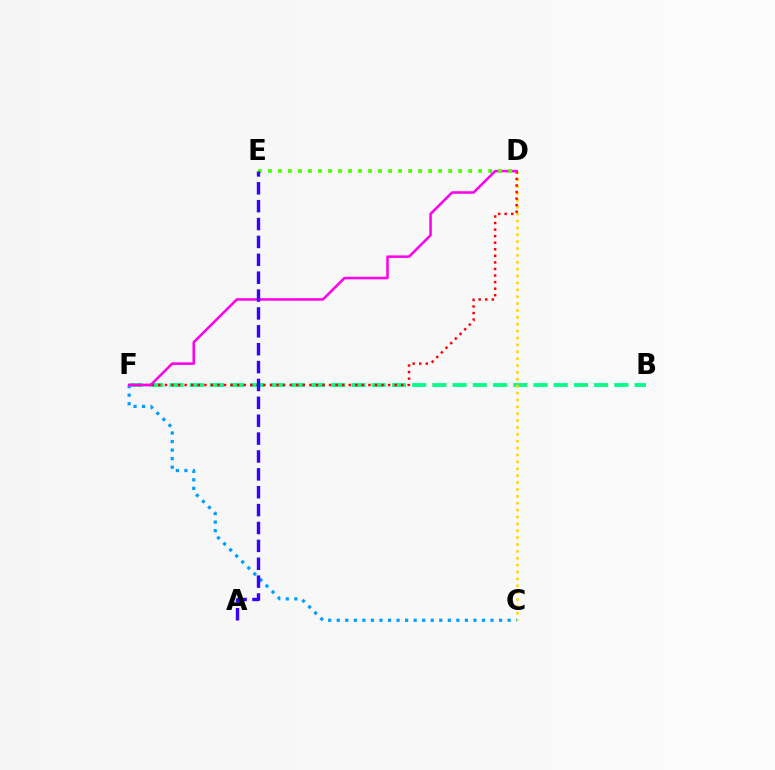{('B', 'F'): [{'color': '#00ff86', 'line_style': 'dashed', 'thickness': 2.75}], ('C', 'D'): [{'color': '#ffd500', 'line_style': 'dotted', 'thickness': 1.87}], ('C', 'F'): [{'color': '#009eff', 'line_style': 'dotted', 'thickness': 2.32}], ('D', 'F'): [{'color': '#ff0000', 'line_style': 'dotted', 'thickness': 1.78}, {'color': '#ff00ed', 'line_style': 'solid', 'thickness': 1.83}], ('D', 'E'): [{'color': '#4fff00', 'line_style': 'dotted', 'thickness': 2.72}], ('A', 'E'): [{'color': '#3700ff', 'line_style': 'dashed', 'thickness': 2.43}]}